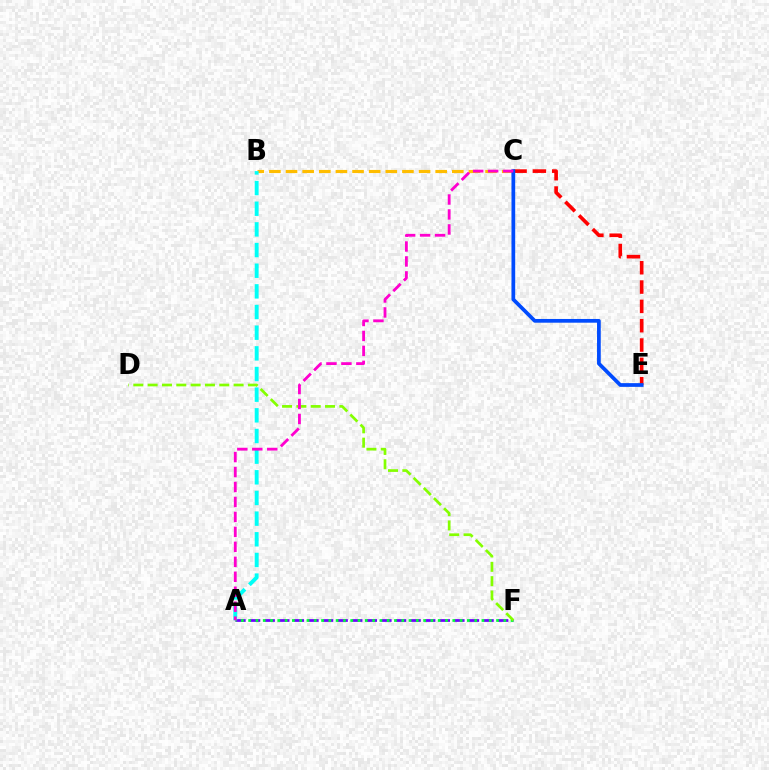{('B', 'C'): [{'color': '#ffbd00', 'line_style': 'dashed', 'thickness': 2.26}], ('C', 'E'): [{'color': '#ff0000', 'line_style': 'dashed', 'thickness': 2.62}, {'color': '#004bff', 'line_style': 'solid', 'thickness': 2.68}], ('A', 'F'): [{'color': '#7200ff', 'line_style': 'dashed', 'thickness': 1.98}, {'color': '#00ff39', 'line_style': 'dotted', 'thickness': 1.98}], ('A', 'B'): [{'color': '#00fff6', 'line_style': 'dashed', 'thickness': 2.81}], ('D', 'F'): [{'color': '#84ff00', 'line_style': 'dashed', 'thickness': 1.95}], ('A', 'C'): [{'color': '#ff00cf', 'line_style': 'dashed', 'thickness': 2.03}]}